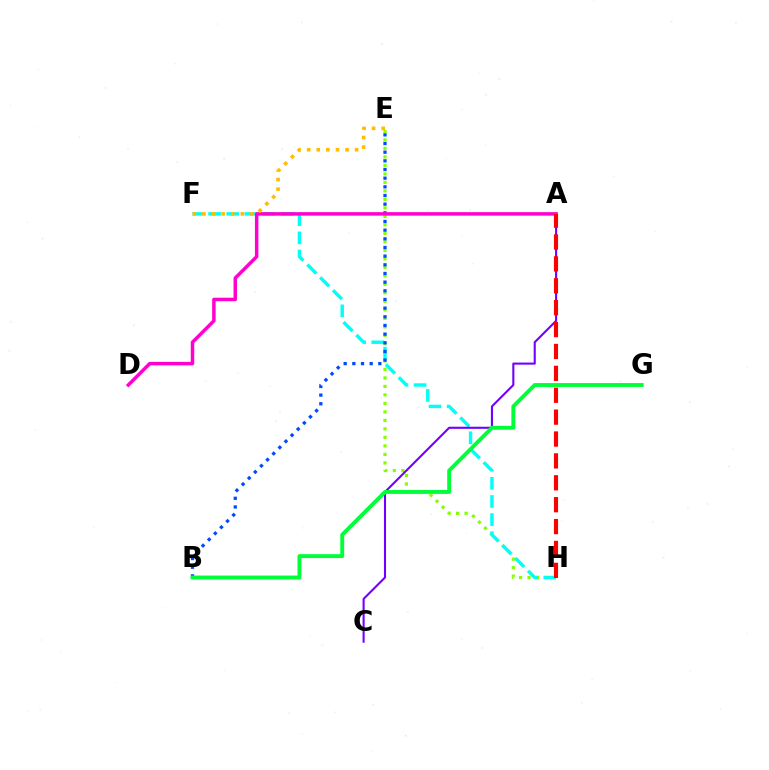{('E', 'H'): [{'color': '#84ff00', 'line_style': 'dotted', 'thickness': 2.31}], ('F', 'H'): [{'color': '#00fff6', 'line_style': 'dashed', 'thickness': 2.46}], ('A', 'C'): [{'color': '#7200ff', 'line_style': 'solid', 'thickness': 1.51}], ('B', 'E'): [{'color': '#004bff', 'line_style': 'dotted', 'thickness': 2.35}], ('A', 'D'): [{'color': '#ff00cf', 'line_style': 'solid', 'thickness': 2.5}], ('B', 'G'): [{'color': '#00ff39', 'line_style': 'solid', 'thickness': 2.81}], ('A', 'H'): [{'color': '#ff0000', 'line_style': 'dashed', 'thickness': 2.97}], ('E', 'F'): [{'color': '#ffbd00', 'line_style': 'dotted', 'thickness': 2.61}]}